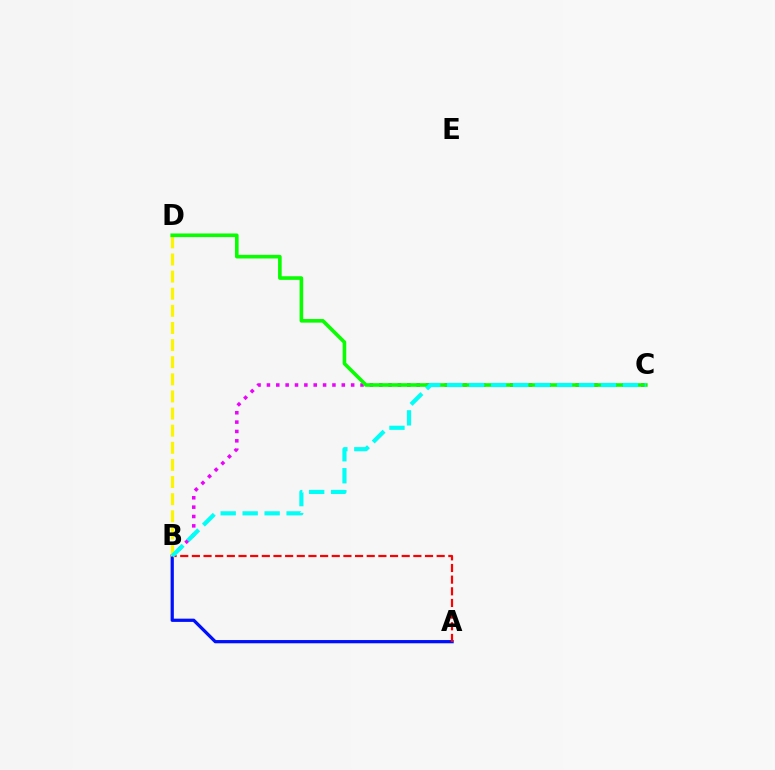{('B', 'C'): [{'color': '#ee00ff', 'line_style': 'dotted', 'thickness': 2.54}, {'color': '#00fff6', 'line_style': 'dashed', 'thickness': 2.99}], ('A', 'B'): [{'color': '#0010ff', 'line_style': 'solid', 'thickness': 2.34}, {'color': '#ff0000', 'line_style': 'dashed', 'thickness': 1.58}], ('B', 'D'): [{'color': '#fcf500', 'line_style': 'dashed', 'thickness': 2.33}], ('C', 'D'): [{'color': '#08ff00', 'line_style': 'solid', 'thickness': 2.6}]}